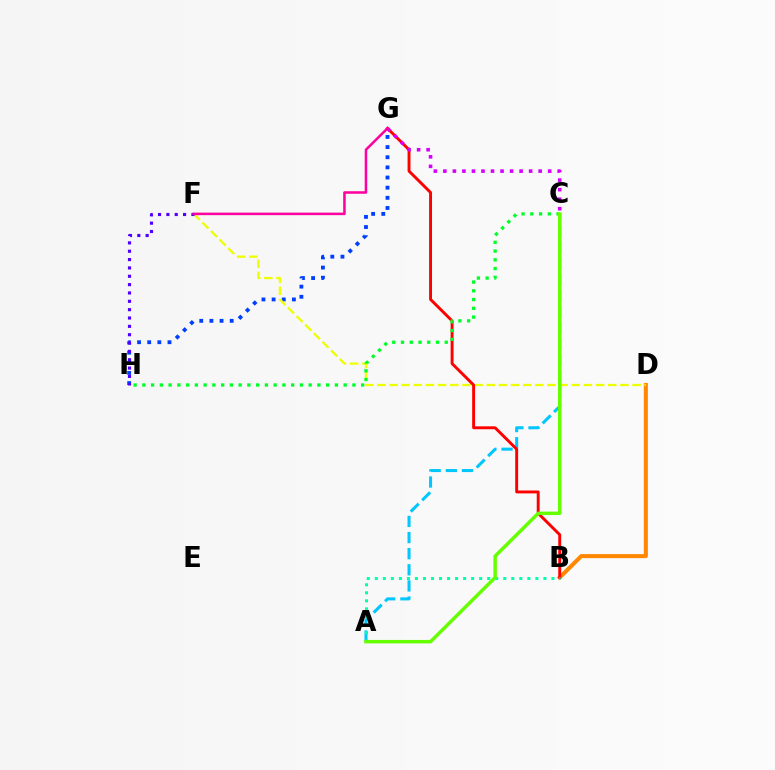{('G', 'H'): [{'color': '#003fff', 'line_style': 'dotted', 'thickness': 2.76}], ('B', 'D'): [{'color': '#ff8800', 'line_style': 'solid', 'thickness': 2.91}], ('D', 'F'): [{'color': '#eeff00', 'line_style': 'dashed', 'thickness': 1.65}], ('A', 'C'): [{'color': '#00c7ff', 'line_style': 'dashed', 'thickness': 2.19}, {'color': '#66ff00', 'line_style': 'solid', 'thickness': 2.49}], ('F', 'H'): [{'color': '#4f00ff', 'line_style': 'dotted', 'thickness': 2.27}], ('B', 'G'): [{'color': '#ff0000', 'line_style': 'solid', 'thickness': 2.1}], ('C', 'G'): [{'color': '#d600ff', 'line_style': 'dotted', 'thickness': 2.59}], ('C', 'H'): [{'color': '#00ff27', 'line_style': 'dotted', 'thickness': 2.38}], ('A', 'B'): [{'color': '#00ffaf', 'line_style': 'dotted', 'thickness': 2.18}], ('F', 'G'): [{'color': '#ff00a0', 'line_style': 'solid', 'thickness': 1.82}]}